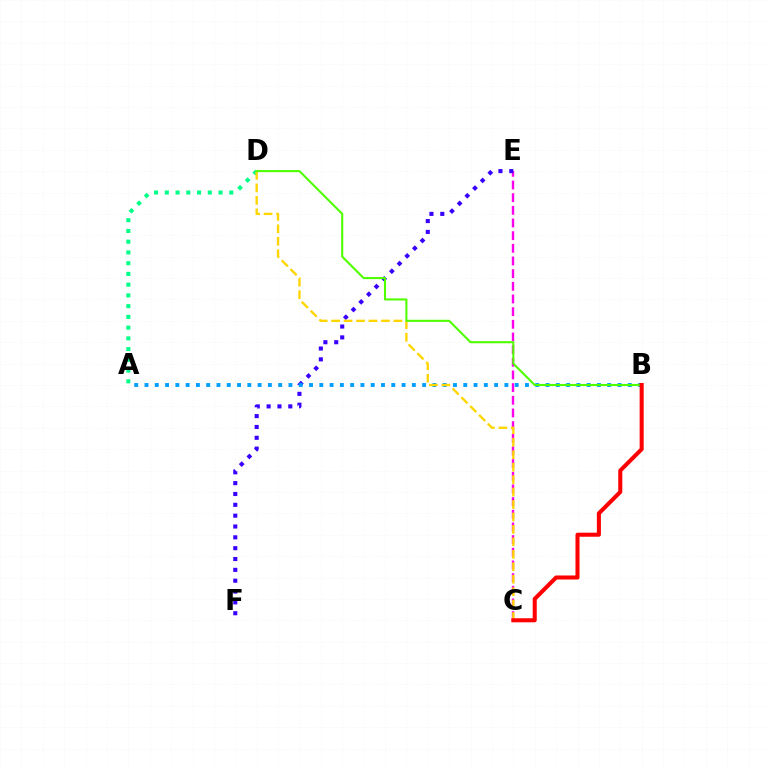{('C', 'E'): [{'color': '#ff00ed', 'line_style': 'dashed', 'thickness': 1.72}], ('E', 'F'): [{'color': '#3700ff', 'line_style': 'dotted', 'thickness': 2.95}], ('A', 'B'): [{'color': '#009eff', 'line_style': 'dotted', 'thickness': 2.79}], ('A', 'D'): [{'color': '#00ff86', 'line_style': 'dotted', 'thickness': 2.92}], ('C', 'D'): [{'color': '#ffd500', 'line_style': 'dashed', 'thickness': 1.69}], ('B', 'D'): [{'color': '#4fff00', 'line_style': 'solid', 'thickness': 1.51}], ('B', 'C'): [{'color': '#ff0000', 'line_style': 'solid', 'thickness': 2.92}]}